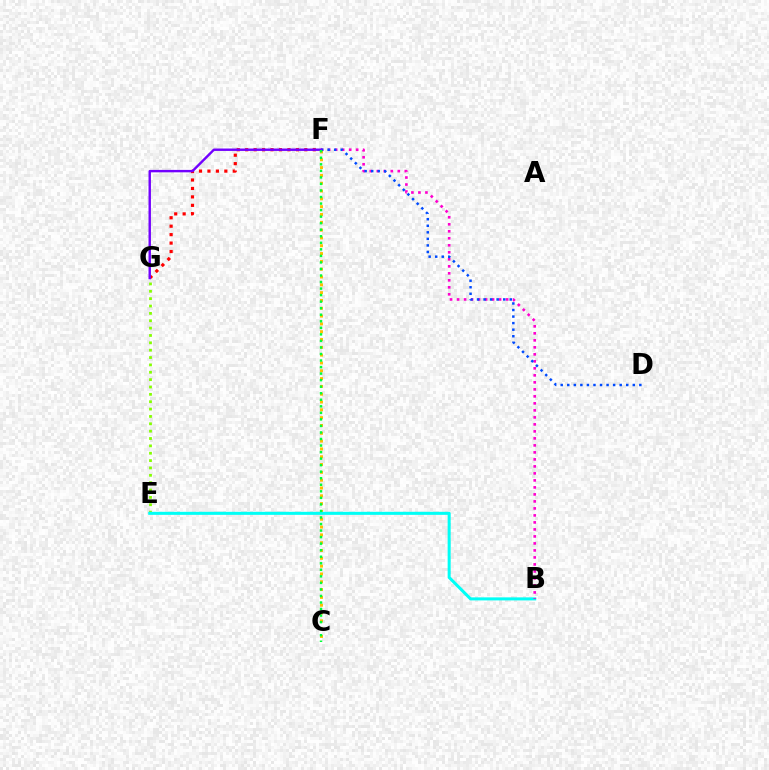{('F', 'G'): [{'color': '#ff0000', 'line_style': 'dotted', 'thickness': 2.3}, {'color': '#7200ff', 'line_style': 'solid', 'thickness': 1.74}], ('C', 'F'): [{'color': '#ffbd00', 'line_style': 'dotted', 'thickness': 2.12}, {'color': '#00ff39', 'line_style': 'dotted', 'thickness': 1.78}], ('E', 'G'): [{'color': '#84ff00', 'line_style': 'dotted', 'thickness': 2.0}], ('B', 'E'): [{'color': '#00fff6', 'line_style': 'solid', 'thickness': 2.19}], ('B', 'F'): [{'color': '#ff00cf', 'line_style': 'dotted', 'thickness': 1.9}], ('D', 'F'): [{'color': '#004bff', 'line_style': 'dotted', 'thickness': 1.78}]}